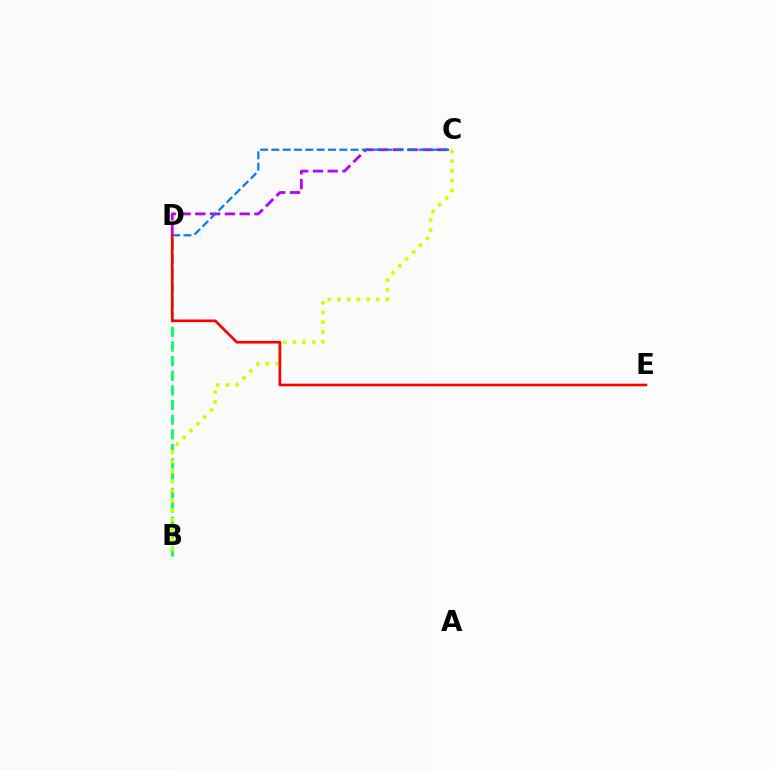{('B', 'D'): [{'color': '#00ff5c', 'line_style': 'dashed', 'thickness': 1.99}], ('C', 'D'): [{'color': '#b900ff', 'line_style': 'dashed', 'thickness': 2.01}, {'color': '#0074ff', 'line_style': 'dashed', 'thickness': 1.54}], ('B', 'C'): [{'color': '#d1ff00', 'line_style': 'dotted', 'thickness': 2.64}], ('D', 'E'): [{'color': '#ff0000', 'line_style': 'solid', 'thickness': 1.92}]}